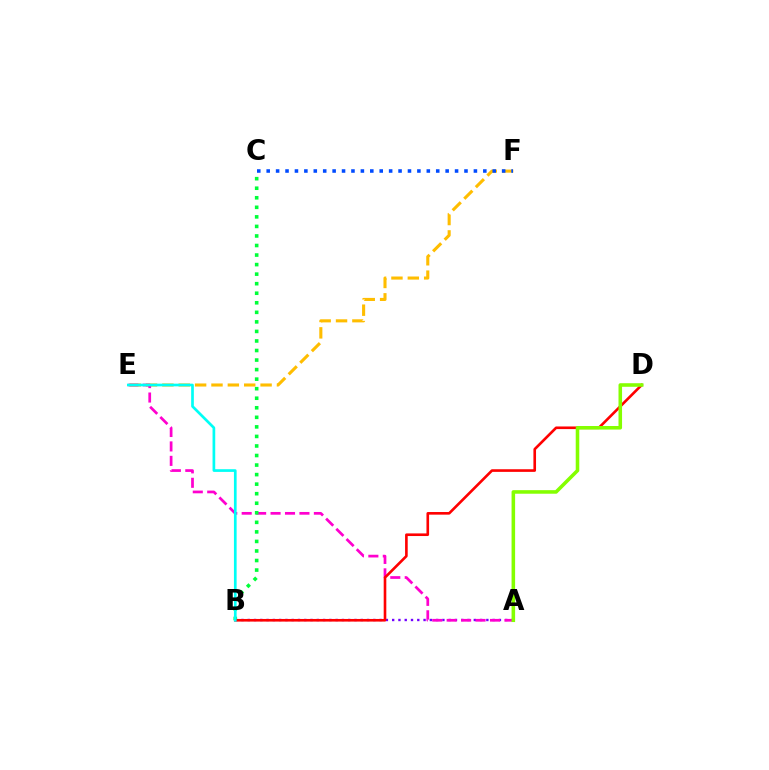{('E', 'F'): [{'color': '#ffbd00', 'line_style': 'dashed', 'thickness': 2.22}], ('A', 'B'): [{'color': '#7200ff', 'line_style': 'dotted', 'thickness': 1.71}], ('A', 'E'): [{'color': '#ff00cf', 'line_style': 'dashed', 'thickness': 1.96}], ('C', 'F'): [{'color': '#004bff', 'line_style': 'dotted', 'thickness': 2.56}], ('B', 'C'): [{'color': '#00ff39', 'line_style': 'dotted', 'thickness': 2.59}], ('B', 'D'): [{'color': '#ff0000', 'line_style': 'solid', 'thickness': 1.89}], ('A', 'D'): [{'color': '#84ff00', 'line_style': 'solid', 'thickness': 2.56}], ('B', 'E'): [{'color': '#00fff6', 'line_style': 'solid', 'thickness': 1.94}]}